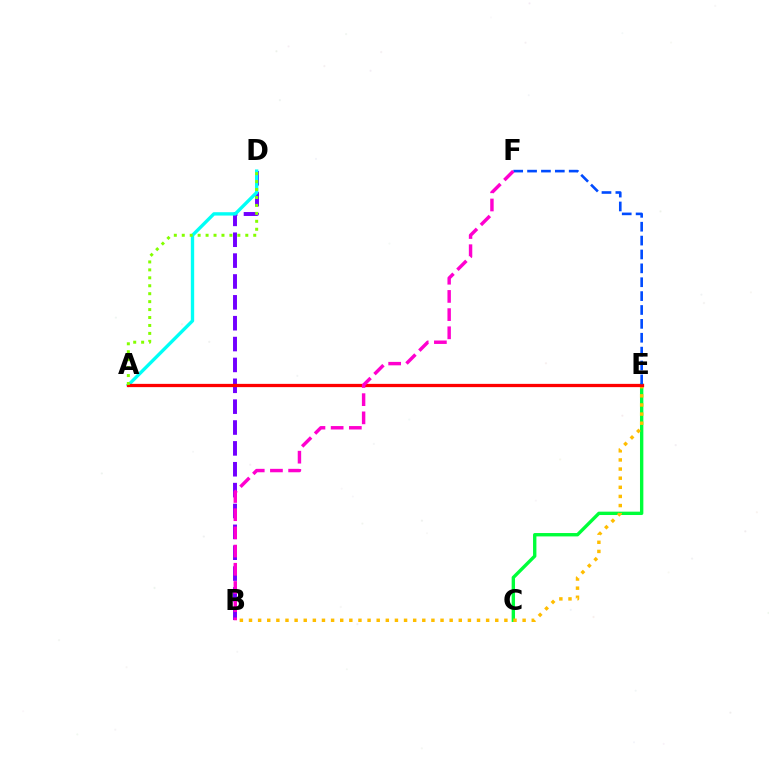{('B', 'D'): [{'color': '#7200ff', 'line_style': 'dashed', 'thickness': 2.83}], ('A', 'D'): [{'color': '#00fff6', 'line_style': 'solid', 'thickness': 2.41}, {'color': '#84ff00', 'line_style': 'dotted', 'thickness': 2.16}], ('C', 'E'): [{'color': '#00ff39', 'line_style': 'solid', 'thickness': 2.43}], ('B', 'E'): [{'color': '#ffbd00', 'line_style': 'dotted', 'thickness': 2.48}], ('A', 'E'): [{'color': '#ff0000', 'line_style': 'solid', 'thickness': 2.35}], ('E', 'F'): [{'color': '#004bff', 'line_style': 'dashed', 'thickness': 1.89}], ('B', 'F'): [{'color': '#ff00cf', 'line_style': 'dashed', 'thickness': 2.47}]}